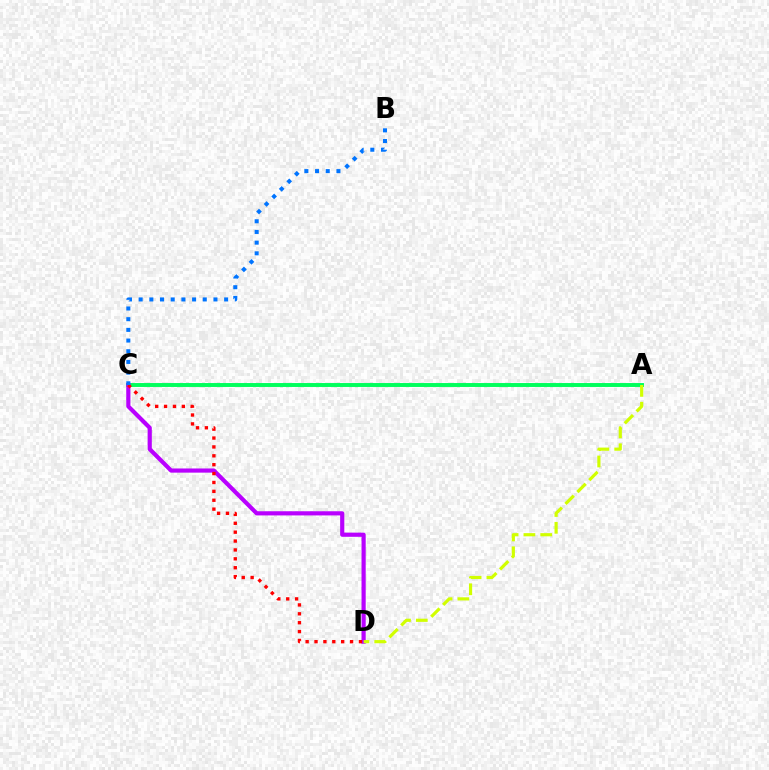{('A', 'C'): [{'color': '#00ff5c', 'line_style': 'solid', 'thickness': 2.82}], ('C', 'D'): [{'color': '#b900ff', 'line_style': 'solid', 'thickness': 3.0}, {'color': '#ff0000', 'line_style': 'dotted', 'thickness': 2.41}], ('A', 'D'): [{'color': '#d1ff00', 'line_style': 'dashed', 'thickness': 2.28}], ('B', 'C'): [{'color': '#0074ff', 'line_style': 'dotted', 'thickness': 2.9}]}